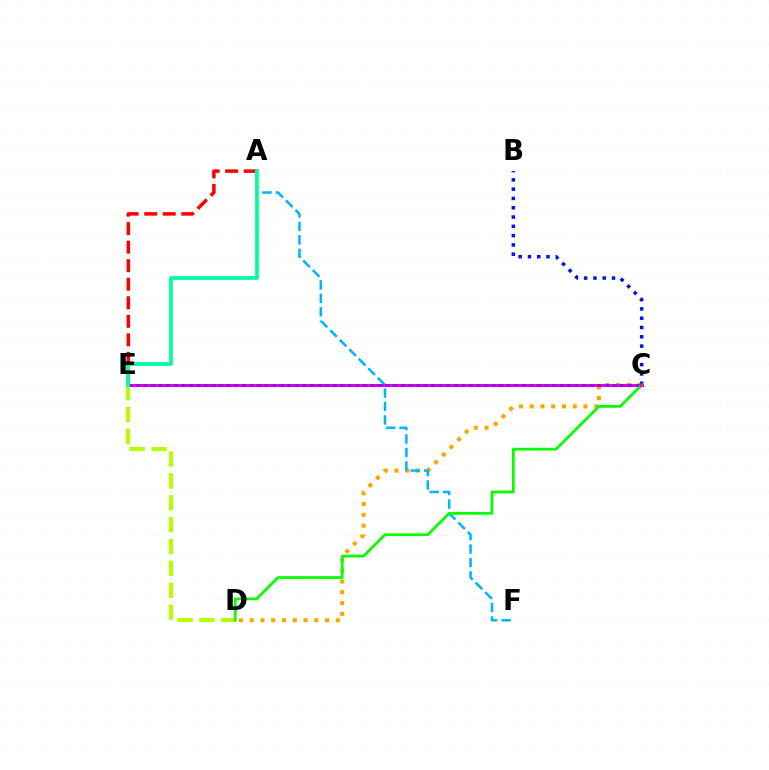{('C', 'D'): [{'color': '#ffa500', 'line_style': 'dotted', 'thickness': 2.93}, {'color': '#08ff00', 'line_style': 'solid', 'thickness': 2.0}], ('B', 'C'): [{'color': '#0010ff', 'line_style': 'dotted', 'thickness': 2.52}], ('D', 'E'): [{'color': '#b3ff00', 'line_style': 'dashed', 'thickness': 2.97}], ('A', 'E'): [{'color': '#ff0000', 'line_style': 'dashed', 'thickness': 2.52}, {'color': '#00ff9d', 'line_style': 'solid', 'thickness': 2.7}], ('C', 'E'): [{'color': '#9b00ff', 'line_style': 'solid', 'thickness': 2.12}, {'color': '#ff00bd', 'line_style': 'dotted', 'thickness': 2.06}], ('A', 'F'): [{'color': '#00b5ff', 'line_style': 'dashed', 'thickness': 1.83}]}